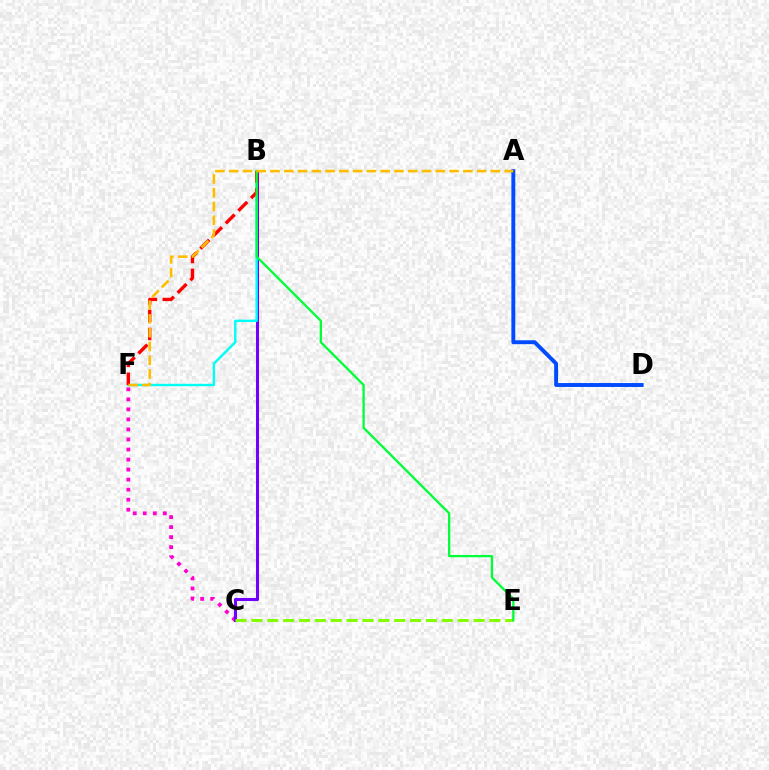{('C', 'F'): [{'color': '#ff00cf', 'line_style': 'dotted', 'thickness': 2.73}], ('B', 'C'): [{'color': '#7200ff', 'line_style': 'solid', 'thickness': 2.19}], ('C', 'E'): [{'color': '#84ff00', 'line_style': 'dashed', 'thickness': 2.16}], ('B', 'F'): [{'color': '#00fff6', 'line_style': 'solid', 'thickness': 1.73}, {'color': '#ff0000', 'line_style': 'dashed', 'thickness': 2.43}], ('A', 'D'): [{'color': '#004bff', 'line_style': 'solid', 'thickness': 2.81}], ('B', 'E'): [{'color': '#00ff39', 'line_style': 'solid', 'thickness': 1.66}], ('A', 'F'): [{'color': '#ffbd00', 'line_style': 'dashed', 'thickness': 1.87}]}